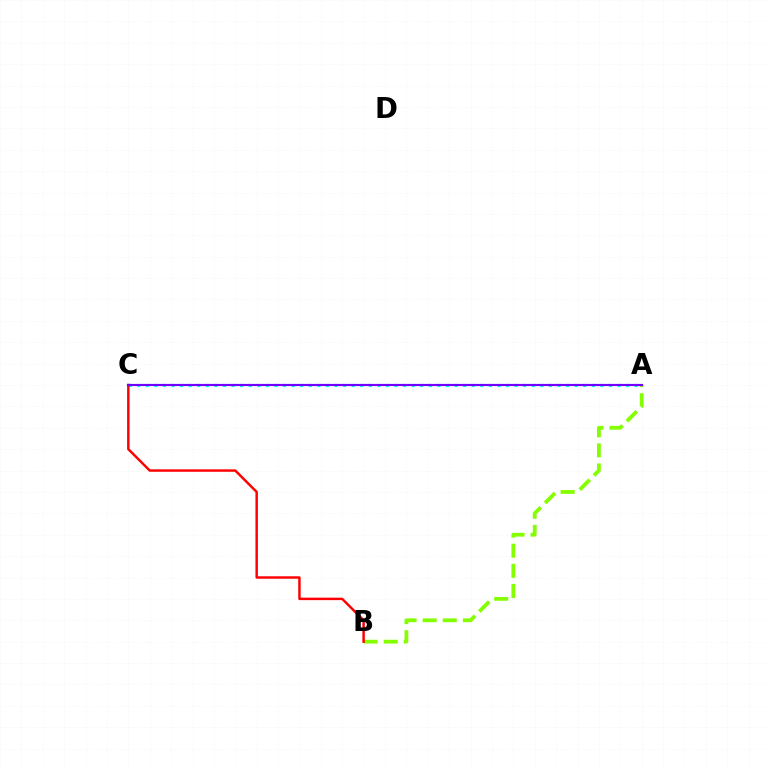{('A', 'B'): [{'color': '#84ff00', 'line_style': 'dashed', 'thickness': 2.73}], ('A', 'C'): [{'color': '#00fff6', 'line_style': 'dotted', 'thickness': 2.33}, {'color': '#7200ff', 'line_style': 'solid', 'thickness': 1.57}], ('B', 'C'): [{'color': '#ff0000', 'line_style': 'solid', 'thickness': 1.77}]}